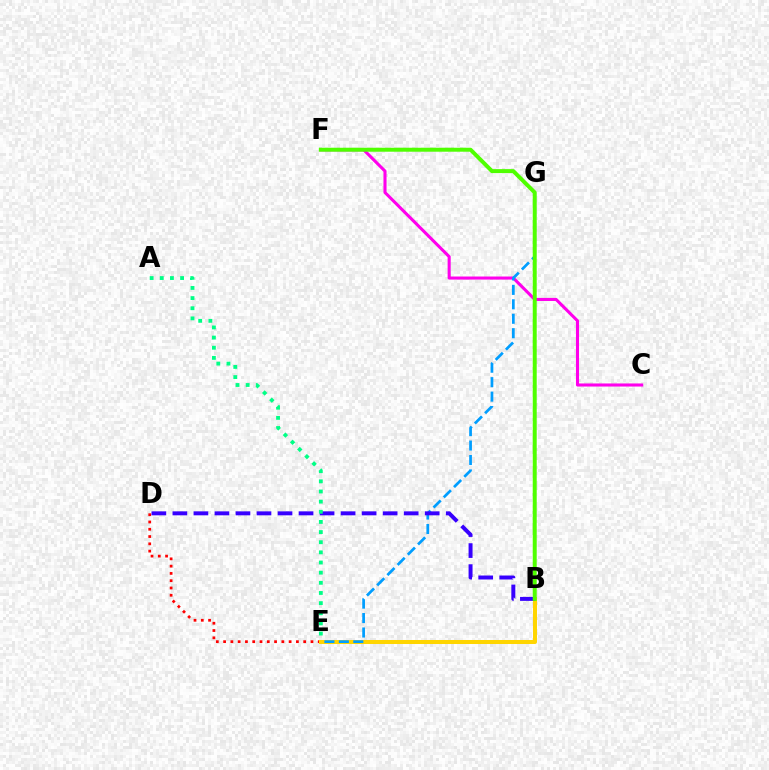{('D', 'E'): [{'color': '#ff0000', 'line_style': 'dotted', 'thickness': 1.98}], ('C', 'F'): [{'color': '#ff00ed', 'line_style': 'solid', 'thickness': 2.22}], ('B', 'E'): [{'color': '#ffd500', 'line_style': 'solid', 'thickness': 2.89}], ('E', 'G'): [{'color': '#009eff', 'line_style': 'dashed', 'thickness': 1.96}], ('B', 'D'): [{'color': '#3700ff', 'line_style': 'dashed', 'thickness': 2.86}], ('B', 'F'): [{'color': '#4fff00', 'line_style': 'solid', 'thickness': 2.86}], ('A', 'E'): [{'color': '#00ff86', 'line_style': 'dotted', 'thickness': 2.76}]}